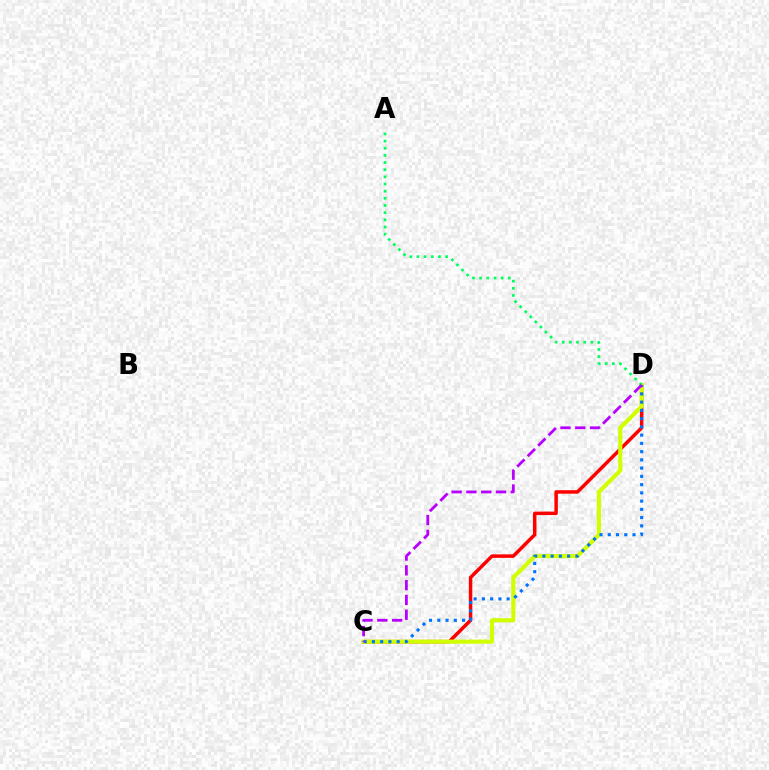{('C', 'D'): [{'color': '#ff0000', 'line_style': 'solid', 'thickness': 2.51}, {'color': '#d1ff00', 'line_style': 'solid', 'thickness': 2.98}, {'color': '#0074ff', 'line_style': 'dotted', 'thickness': 2.24}, {'color': '#b900ff', 'line_style': 'dashed', 'thickness': 2.01}], ('A', 'D'): [{'color': '#00ff5c', 'line_style': 'dotted', 'thickness': 1.94}]}